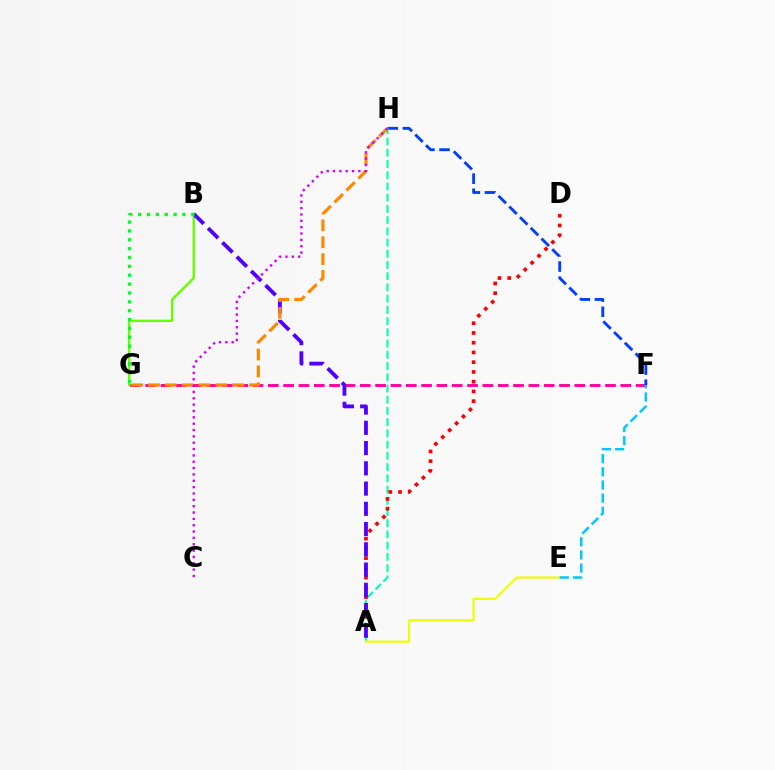{('F', 'G'): [{'color': '#ff00a0', 'line_style': 'dashed', 'thickness': 2.08}], ('F', 'H'): [{'color': '#003fff', 'line_style': 'dashed', 'thickness': 2.06}], ('A', 'H'): [{'color': '#00ffaf', 'line_style': 'dashed', 'thickness': 1.53}], ('B', 'G'): [{'color': '#66ff00', 'line_style': 'solid', 'thickness': 1.74}, {'color': '#00ff27', 'line_style': 'dotted', 'thickness': 2.41}], ('A', 'D'): [{'color': '#ff0000', 'line_style': 'dotted', 'thickness': 2.65}], ('A', 'B'): [{'color': '#4f00ff', 'line_style': 'dashed', 'thickness': 2.75}], ('G', 'H'): [{'color': '#ff8800', 'line_style': 'dashed', 'thickness': 2.29}], ('A', 'E'): [{'color': '#eeff00', 'line_style': 'solid', 'thickness': 1.56}], ('C', 'H'): [{'color': '#d600ff', 'line_style': 'dotted', 'thickness': 1.72}], ('E', 'F'): [{'color': '#00c7ff', 'line_style': 'dashed', 'thickness': 1.79}]}